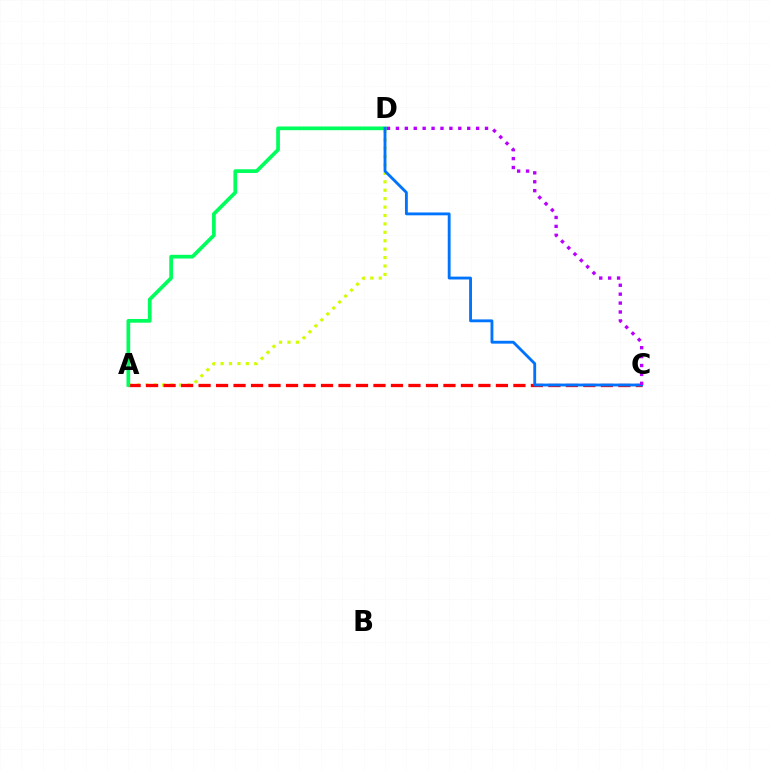{('A', 'D'): [{'color': '#d1ff00', 'line_style': 'dotted', 'thickness': 2.29}, {'color': '#00ff5c', 'line_style': 'solid', 'thickness': 2.67}], ('A', 'C'): [{'color': '#ff0000', 'line_style': 'dashed', 'thickness': 2.38}], ('C', 'D'): [{'color': '#0074ff', 'line_style': 'solid', 'thickness': 2.05}, {'color': '#b900ff', 'line_style': 'dotted', 'thickness': 2.42}]}